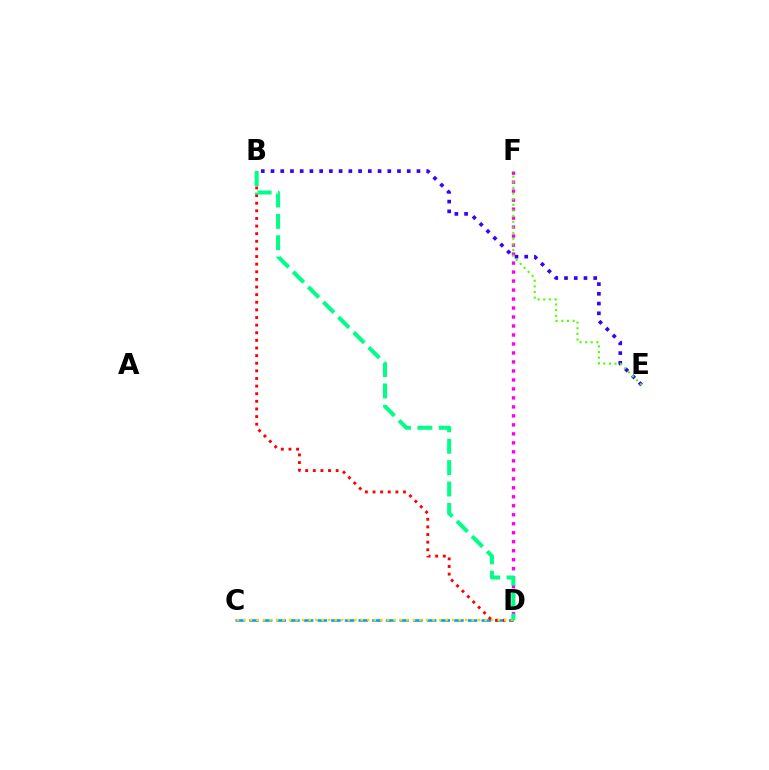{('C', 'D'): [{'color': '#009eff', 'line_style': 'dashed', 'thickness': 1.86}, {'color': '#ffd500', 'line_style': 'dotted', 'thickness': 1.77}], ('B', 'D'): [{'color': '#ff0000', 'line_style': 'dotted', 'thickness': 2.07}, {'color': '#00ff86', 'line_style': 'dashed', 'thickness': 2.91}], ('B', 'E'): [{'color': '#3700ff', 'line_style': 'dotted', 'thickness': 2.64}], ('D', 'F'): [{'color': '#ff00ed', 'line_style': 'dotted', 'thickness': 2.44}], ('E', 'F'): [{'color': '#4fff00', 'line_style': 'dotted', 'thickness': 1.53}]}